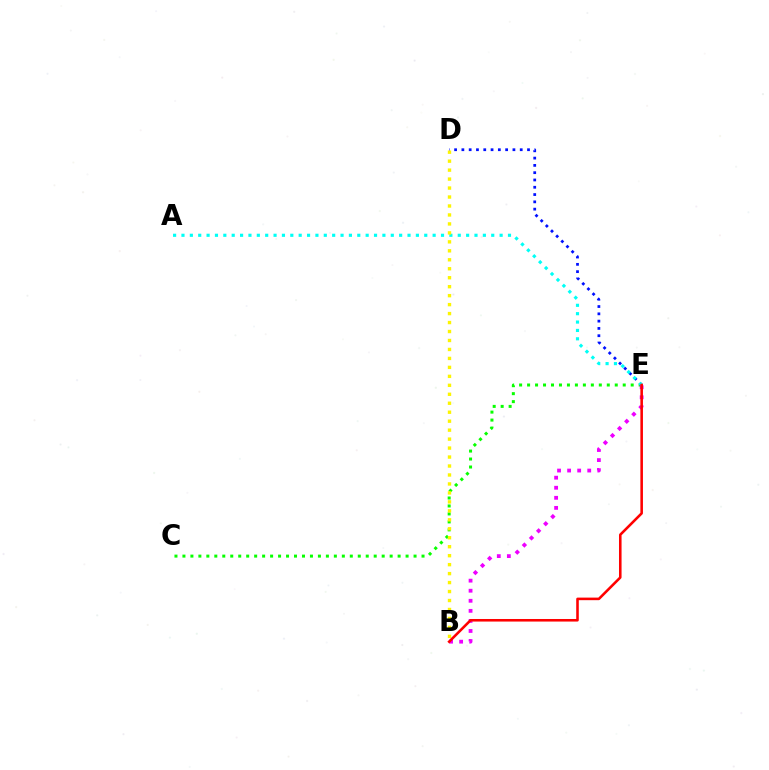{('C', 'E'): [{'color': '#08ff00', 'line_style': 'dotted', 'thickness': 2.17}], ('D', 'E'): [{'color': '#0010ff', 'line_style': 'dotted', 'thickness': 1.98}], ('A', 'E'): [{'color': '#00fff6', 'line_style': 'dotted', 'thickness': 2.27}], ('B', 'D'): [{'color': '#fcf500', 'line_style': 'dotted', 'thickness': 2.44}], ('B', 'E'): [{'color': '#ee00ff', 'line_style': 'dotted', 'thickness': 2.73}, {'color': '#ff0000', 'line_style': 'solid', 'thickness': 1.85}]}